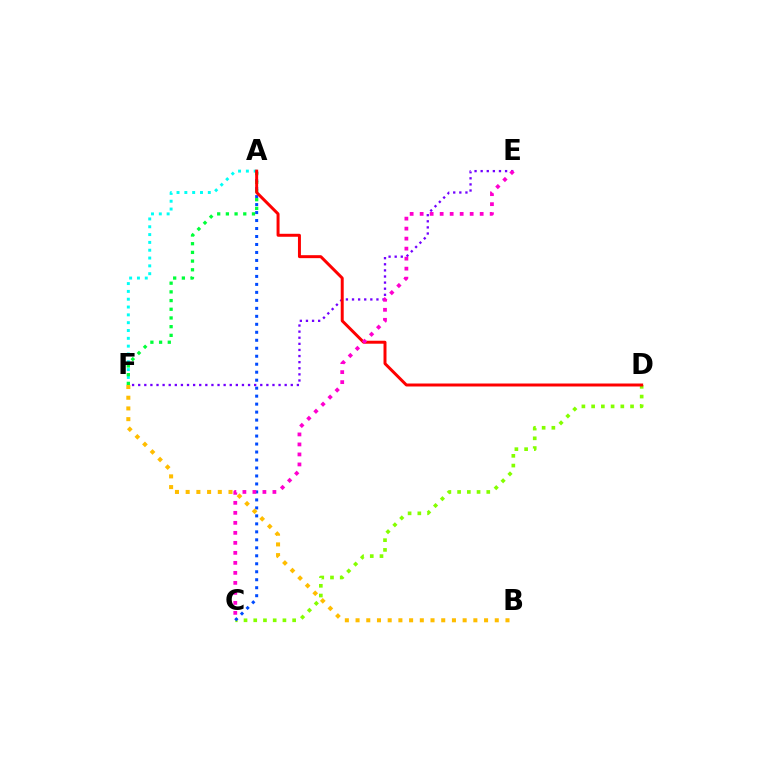{('A', 'F'): [{'color': '#00fff6', 'line_style': 'dotted', 'thickness': 2.12}, {'color': '#00ff39', 'line_style': 'dotted', 'thickness': 2.36}], ('C', 'D'): [{'color': '#84ff00', 'line_style': 'dotted', 'thickness': 2.64}], ('A', 'C'): [{'color': '#004bff', 'line_style': 'dotted', 'thickness': 2.17}], ('B', 'F'): [{'color': '#ffbd00', 'line_style': 'dotted', 'thickness': 2.91}], ('E', 'F'): [{'color': '#7200ff', 'line_style': 'dotted', 'thickness': 1.66}], ('A', 'D'): [{'color': '#ff0000', 'line_style': 'solid', 'thickness': 2.14}], ('C', 'E'): [{'color': '#ff00cf', 'line_style': 'dotted', 'thickness': 2.72}]}